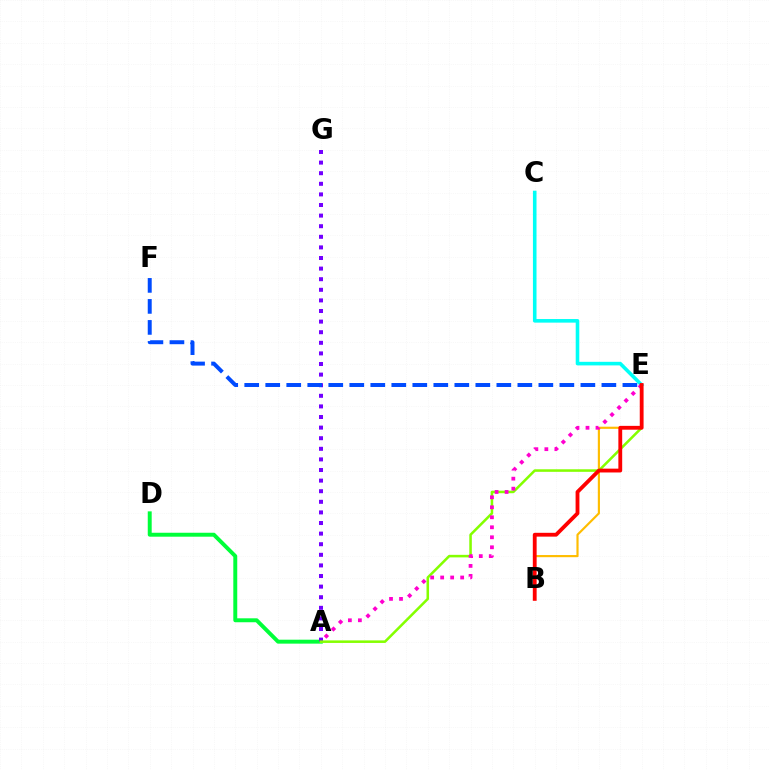{('B', 'E'): [{'color': '#ffbd00', 'line_style': 'solid', 'thickness': 1.56}, {'color': '#ff0000', 'line_style': 'solid', 'thickness': 2.75}], ('A', 'D'): [{'color': '#00ff39', 'line_style': 'solid', 'thickness': 2.84}], ('A', 'G'): [{'color': '#7200ff', 'line_style': 'dotted', 'thickness': 2.88}], ('A', 'E'): [{'color': '#84ff00', 'line_style': 'solid', 'thickness': 1.83}, {'color': '#ff00cf', 'line_style': 'dotted', 'thickness': 2.72}], ('C', 'E'): [{'color': '#00fff6', 'line_style': 'solid', 'thickness': 2.58}], ('E', 'F'): [{'color': '#004bff', 'line_style': 'dashed', 'thickness': 2.85}]}